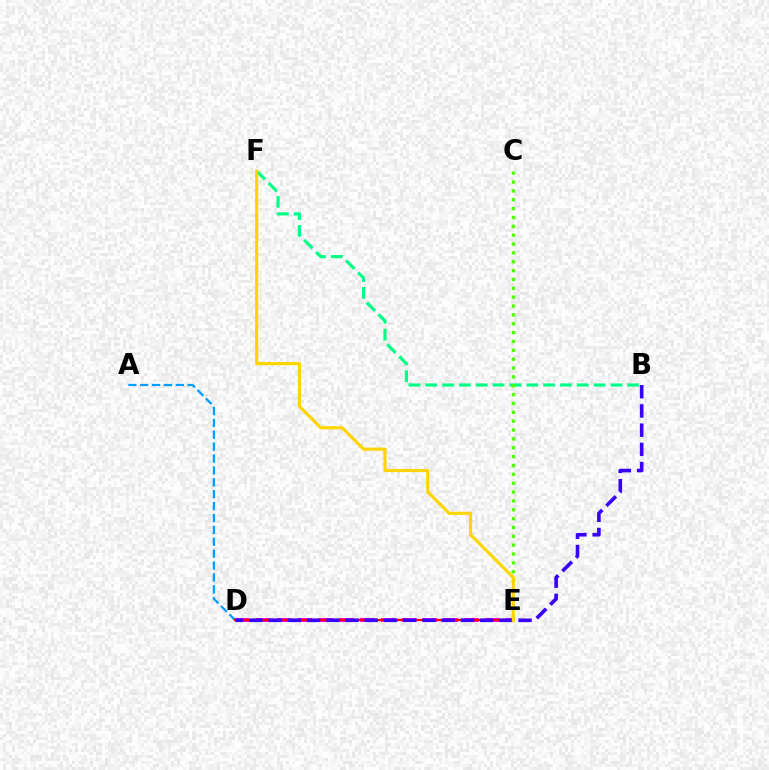{('D', 'E'): [{'color': '#ff00ed', 'line_style': 'dashed', 'thickness': 2.83}, {'color': '#ff0000', 'line_style': 'solid', 'thickness': 1.67}], ('B', 'F'): [{'color': '#00ff86', 'line_style': 'dashed', 'thickness': 2.29}], ('A', 'D'): [{'color': '#009eff', 'line_style': 'dashed', 'thickness': 1.61}], ('C', 'E'): [{'color': '#4fff00', 'line_style': 'dotted', 'thickness': 2.41}], ('B', 'D'): [{'color': '#3700ff', 'line_style': 'dashed', 'thickness': 2.61}], ('E', 'F'): [{'color': '#ffd500', 'line_style': 'solid', 'thickness': 2.26}]}